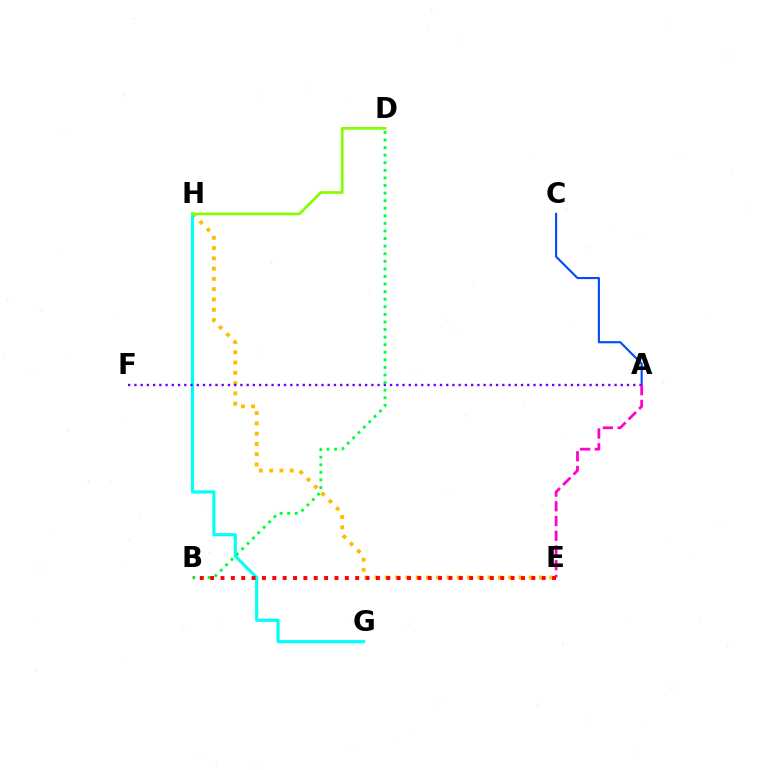{('E', 'H'): [{'color': '#ffbd00', 'line_style': 'dotted', 'thickness': 2.79}], ('A', 'C'): [{'color': '#004bff', 'line_style': 'solid', 'thickness': 1.52}], ('G', 'H'): [{'color': '#00fff6', 'line_style': 'solid', 'thickness': 2.25}], ('A', 'F'): [{'color': '#7200ff', 'line_style': 'dotted', 'thickness': 1.69}], ('B', 'D'): [{'color': '#00ff39', 'line_style': 'dotted', 'thickness': 2.06}], ('D', 'H'): [{'color': '#84ff00', 'line_style': 'solid', 'thickness': 1.96}], ('A', 'E'): [{'color': '#ff00cf', 'line_style': 'dashed', 'thickness': 2.0}], ('B', 'E'): [{'color': '#ff0000', 'line_style': 'dotted', 'thickness': 2.82}]}